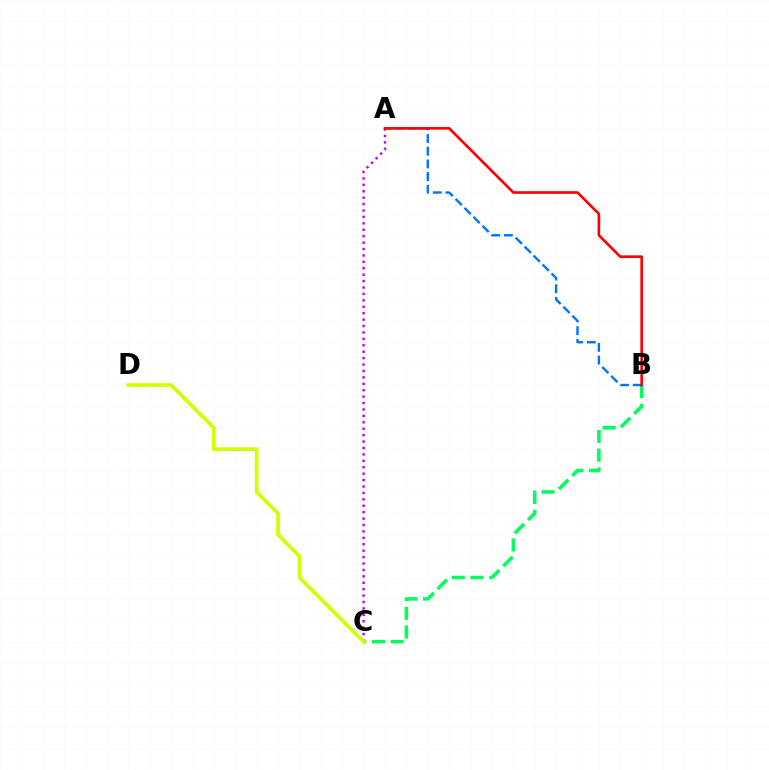{('A', 'C'): [{'color': '#b900ff', 'line_style': 'dotted', 'thickness': 1.74}], ('B', 'C'): [{'color': '#00ff5c', 'line_style': 'dashed', 'thickness': 2.55}], ('C', 'D'): [{'color': '#d1ff00', 'line_style': 'solid', 'thickness': 2.69}], ('A', 'B'): [{'color': '#0074ff', 'line_style': 'dashed', 'thickness': 1.72}, {'color': '#ff0000', 'line_style': 'solid', 'thickness': 1.91}]}